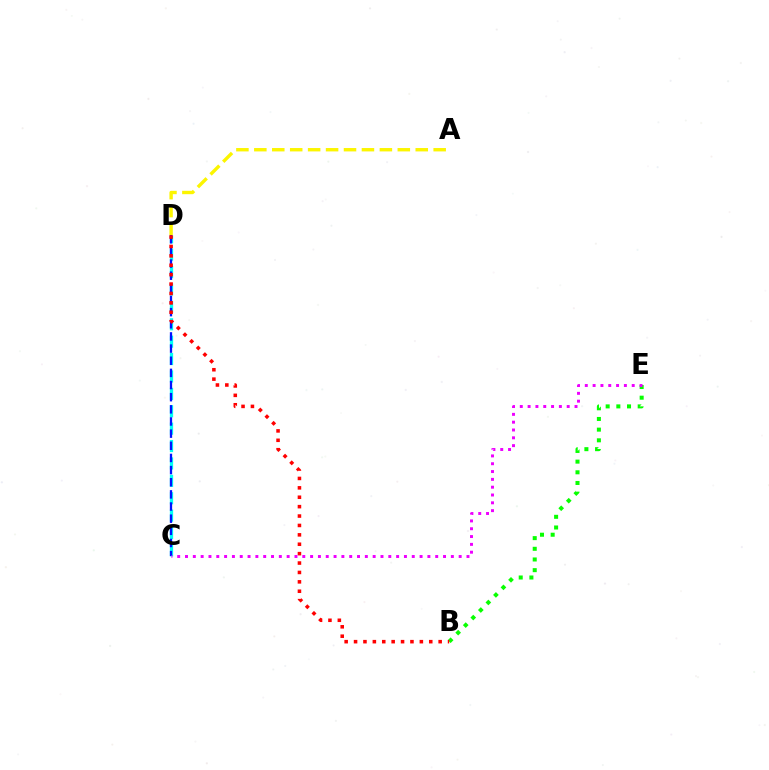{('C', 'D'): [{'color': '#00fff6', 'line_style': 'dashed', 'thickness': 2.36}, {'color': '#0010ff', 'line_style': 'dashed', 'thickness': 1.65}], ('A', 'D'): [{'color': '#fcf500', 'line_style': 'dashed', 'thickness': 2.44}], ('B', 'E'): [{'color': '#08ff00', 'line_style': 'dotted', 'thickness': 2.9}], ('B', 'D'): [{'color': '#ff0000', 'line_style': 'dotted', 'thickness': 2.55}], ('C', 'E'): [{'color': '#ee00ff', 'line_style': 'dotted', 'thickness': 2.12}]}